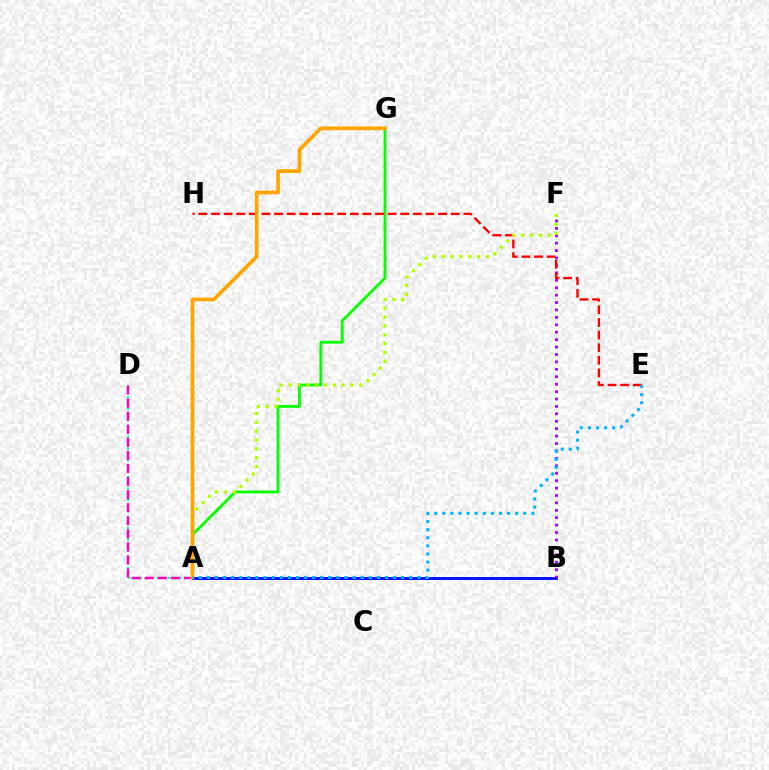{('A', 'B'): [{'color': '#0010ff', 'line_style': 'solid', 'thickness': 2.11}], ('A', 'D'): [{'color': '#00ff9d', 'line_style': 'dotted', 'thickness': 1.55}, {'color': '#ff00bd', 'line_style': 'dashed', 'thickness': 1.78}], ('A', 'G'): [{'color': '#08ff00', 'line_style': 'solid', 'thickness': 2.05}, {'color': '#ffa500', 'line_style': 'solid', 'thickness': 2.66}], ('B', 'F'): [{'color': '#9b00ff', 'line_style': 'dotted', 'thickness': 2.02}], ('E', 'H'): [{'color': '#ff0000', 'line_style': 'dashed', 'thickness': 1.71}], ('A', 'F'): [{'color': '#b3ff00', 'line_style': 'dotted', 'thickness': 2.4}], ('A', 'E'): [{'color': '#00b5ff', 'line_style': 'dotted', 'thickness': 2.2}]}